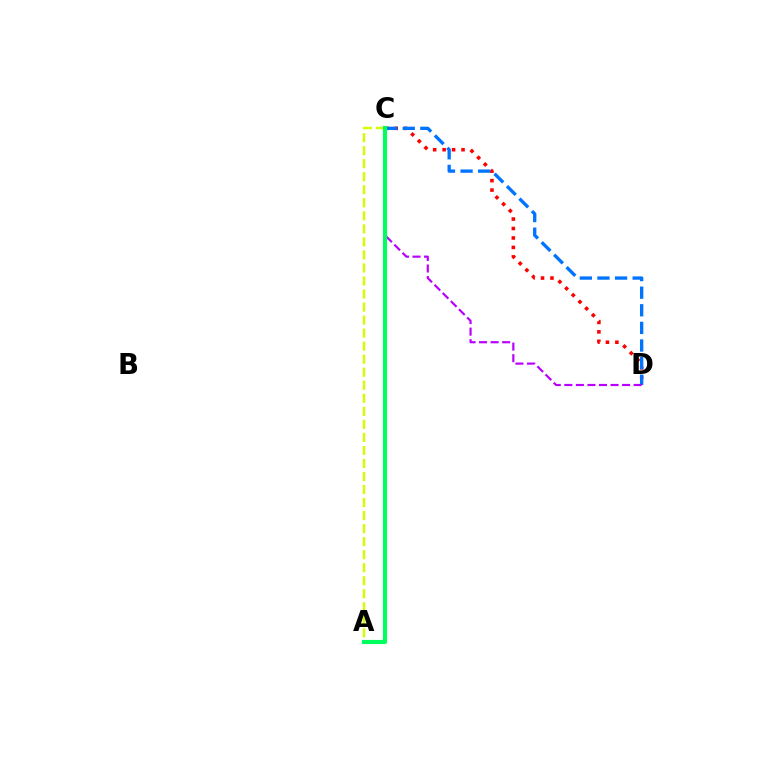{('A', 'C'): [{'color': '#d1ff00', 'line_style': 'dashed', 'thickness': 1.77}, {'color': '#00ff5c', 'line_style': 'solid', 'thickness': 2.99}], ('C', 'D'): [{'color': '#ff0000', 'line_style': 'dotted', 'thickness': 2.57}, {'color': '#0074ff', 'line_style': 'dashed', 'thickness': 2.39}, {'color': '#b900ff', 'line_style': 'dashed', 'thickness': 1.57}]}